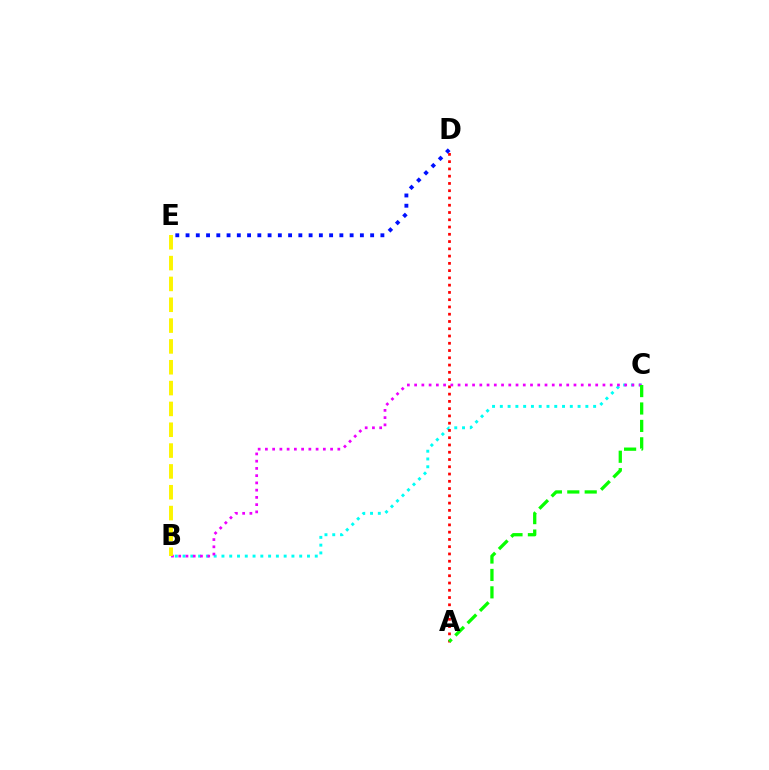{('B', 'C'): [{'color': '#00fff6', 'line_style': 'dotted', 'thickness': 2.11}, {'color': '#ee00ff', 'line_style': 'dotted', 'thickness': 1.97}], ('A', 'D'): [{'color': '#ff0000', 'line_style': 'dotted', 'thickness': 1.97}], ('B', 'E'): [{'color': '#fcf500', 'line_style': 'dashed', 'thickness': 2.83}], ('D', 'E'): [{'color': '#0010ff', 'line_style': 'dotted', 'thickness': 2.79}], ('A', 'C'): [{'color': '#08ff00', 'line_style': 'dashed', 'thickness': 2.37}]}